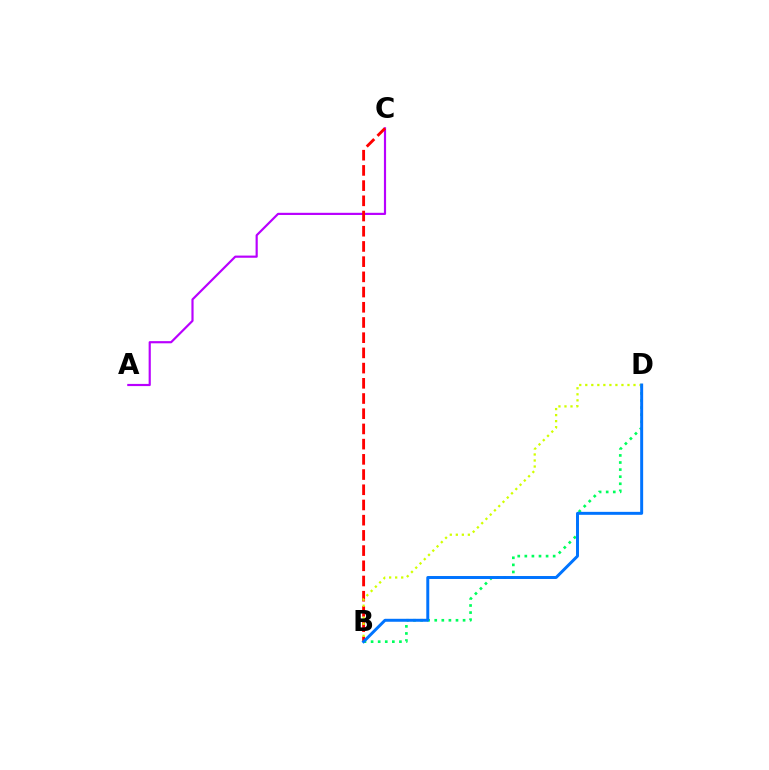{('A', 'C'): [{'color': '#b900ff', 'line_style': 'solid', 'thickness': 1.57}], ('B', 'C'): [{'color': '#ff0000', 'line_style': 'dashed', 'thickness': 2.07}], ('B', 'D'): [{'color': '#00ff5c', 'line_style': 'dotted', 'thickness': 1.93}, {'color': '#d1ff00', 'line_style': 'dotted', 'thickness': 1.64}, {'color': '#0074ff', 'line_style': 'solid', 'thickness': 2.13}]}